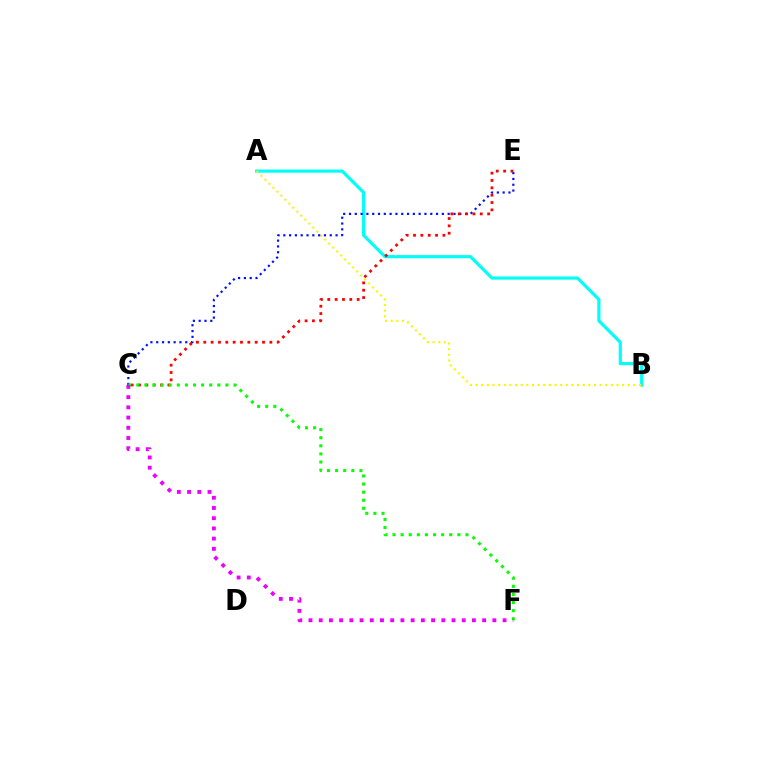{('A', 'B'): [{'color': '#00fff6', 'line_style': 'solid', 'thickness': 2.28}, {'color': '#fcf500', 'line_style': 'dotted', 'thickness': 1.53}], ('C', 'E'): [{'color': '#0010ff', 'line_style': 'dotted', 'thickness': 1.58}, {'color': '#ff0000', 'line_style': 'dotted', 'thickness': 2.0}], ('C', 'F'): [{'color': '#08ff00', 'line_style': 'dotted', 'thickness': 2.2}, {'color': '#ee00ff', 'line_style': 'dotted', 'thickness': 2.78}]}